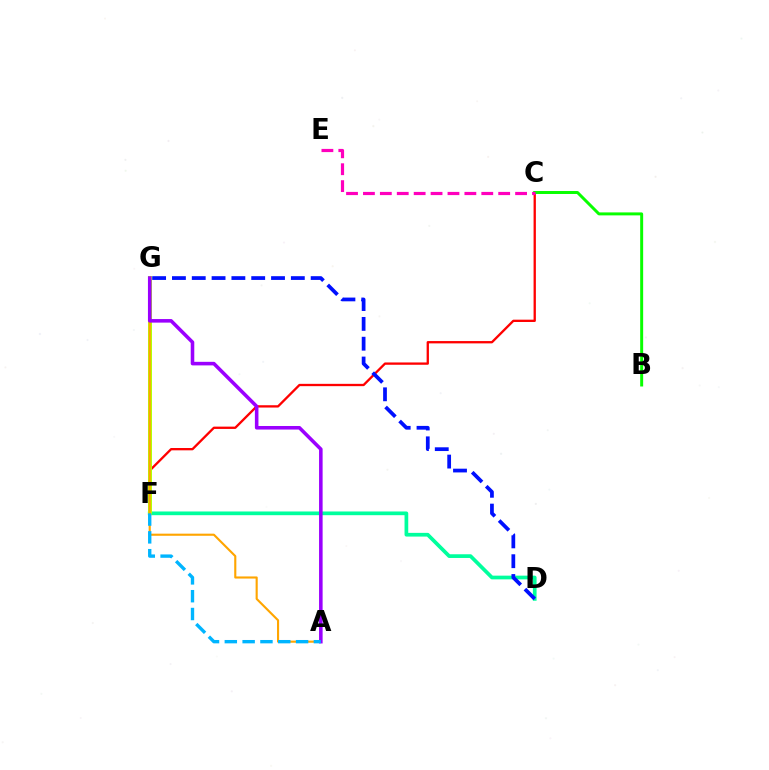{('C', 'F'): [{'color': '#ff0000', 'line_style': 'solid', 'thickness': 1.67}], ('D', 'F'): [{'color': '#00ff9d', 'line_style': 'solid', 'thickness': 2.67}], ('F', 'G'): [{'color': '#b3ff00', 'line_style': 'solid', 'thickness': 2.85}], ('A', 'G'): [{'color': '#ffa500', 'line_style': 'solid', 'thickness': 1.53}, {'color': '#9b00ff', 'line_style': 'solid', 'thickness': 2.57}], ('B', 'C'): [{'color': '#08ff00', 'line_style': 'solid', 'thickness': 2.14}], ('A', 'F'): [{'color': '#00b5ff', 'line_style': 'dashed', 'thickness': 2.42}], ('D', 'G'): [{'color': '#0010ff', 'line_style': 'dashed', 'thickness': 2.69}], ('C', 'E'): [{'color': '#ff00bd', 'line_style': 'dashed', 'thickness': 2.3}]}